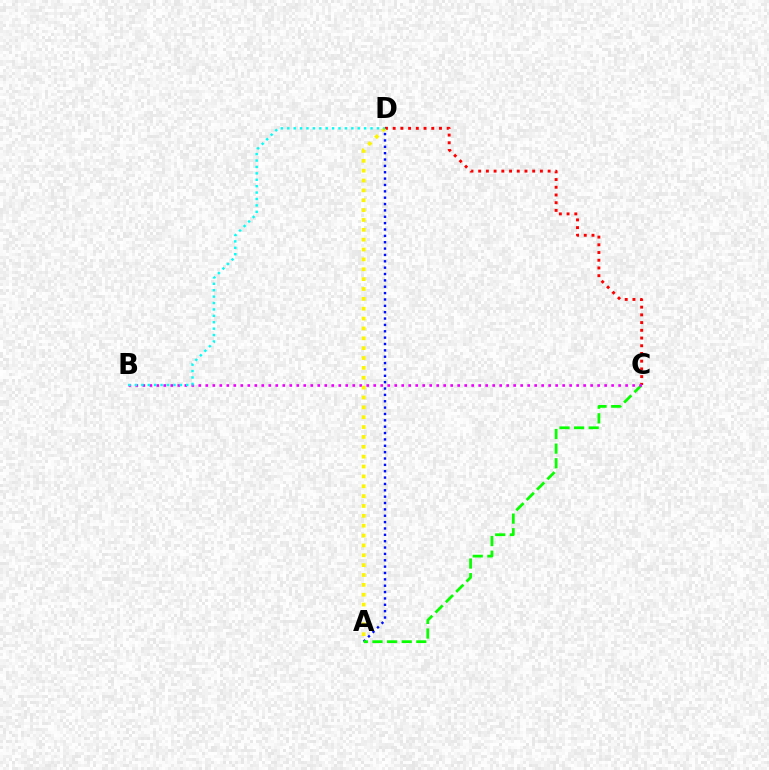{('A', 'D'): [{'color': '#0010ff', 'line_style': 'dotted', 'thickness': 1.73}, {'color': '#fcf500', 'line_style': 'dotted', 'thickness': 2.68}], ('C', 'D'): [{'color': '#ff0000', 'line_style': 'dotted', 'thickness': 2.1}], ('A', 'C'): [{'color': '#08ff00', 'line_style': 'dashed', 'thickness': 1.99}], ('B', 'C'): [{'color': '#ee00ff', 'line_style': 'dotted', 'thickness': 1.9}], ('B', 'D'): [{'color': '#00fff6', 'line_style': 'dotted', 'thickness': 1.74}]}